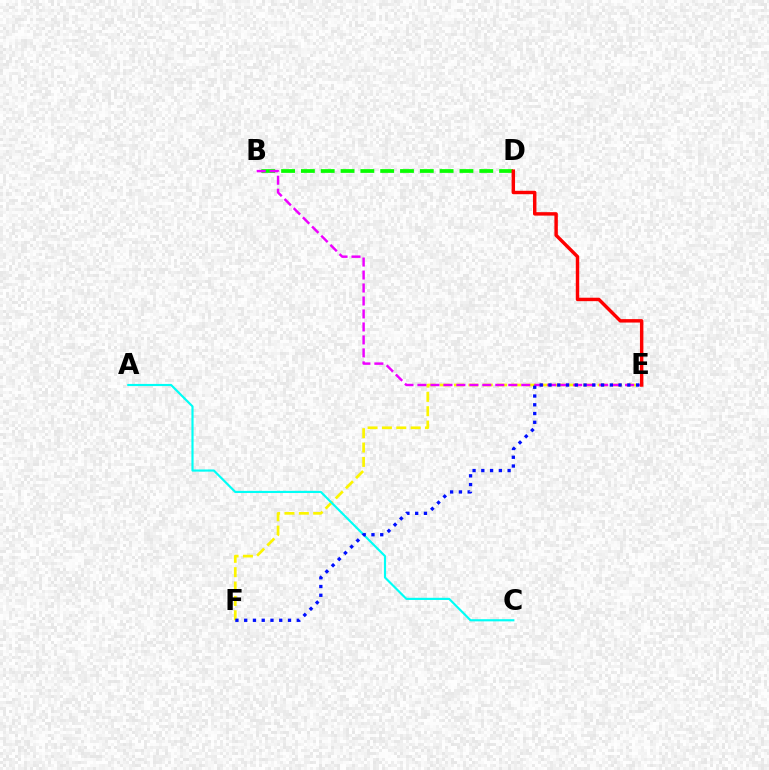{('B', 'D'): [{'color': '#08ff00', 'line_style': 'dashed', 'thickness': 2.69}], ('E', 'F'): [{'color': '#fcf500', 'line_style': 'dashed', 'thickness': 1.95}, {'color': '#0010ff', 'line_style': 'dotted', 'thickness': 2.38}], ('A', 'C'): [{'color': '#00fff6', 'line_style': 'solid', 'thickness': 1.55}], ('B', 'E'): [{'color': '#ee00ff', 'line_style': 'dashed', 'thickness': 1.76}], ('D', 'E'): [{'color': '#ff0000', 'line_style': 'solid', 'thickness': 2.47}]}